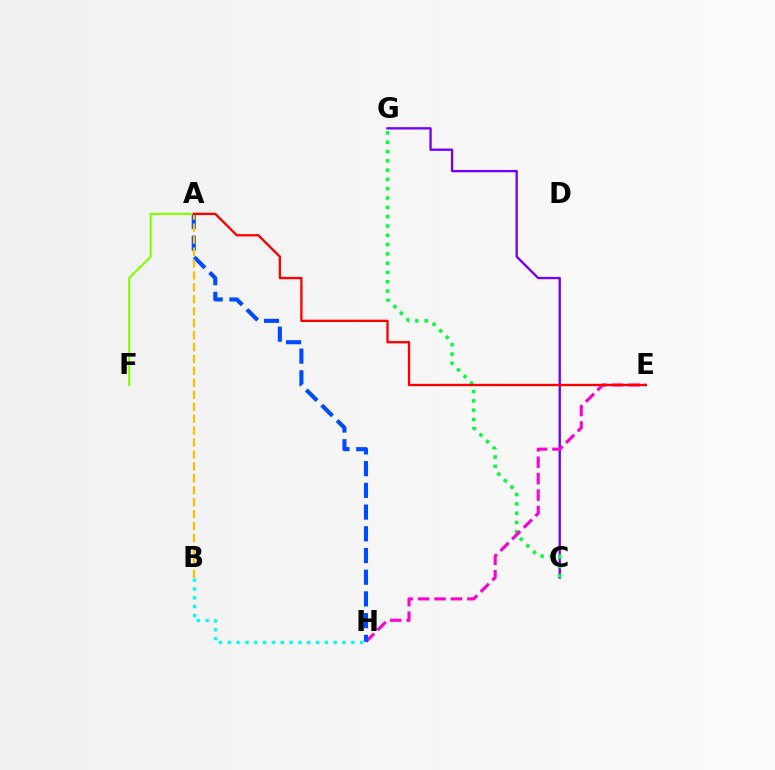{('C', 'G'): [{'color': '#7200ff', 'line_style': 'solid', 'thickness': 1.68}, {'color': '#00ff39', 'line_style': 'dotted', 'thickness': 2.53}], ('E', 'H'): [{'color': '#ff00cf', 'line_style': 'dashed', 'thickness': 2.23}], ('A', 'H'): [{'color': '#004bff', 'line_style': 'dashed', 'thickness': 2.95}], ('A', 'F'): [{'color': '#84ff00', 'line_style': 'solid', 'thickness': 1.54}], ('A', 'B'): [{'color': '#ffbd00', 'line_style': 'dashed', 'thickness': 1.62}], ('A', 'E'): [{'color': '#ff0000', 'line_style': 'solid', 'thickness': 1.67}], ('B', 'H'): [{'color': '#00fff6', 'line_style': 'dotted', 'thickness': 2.4}]}